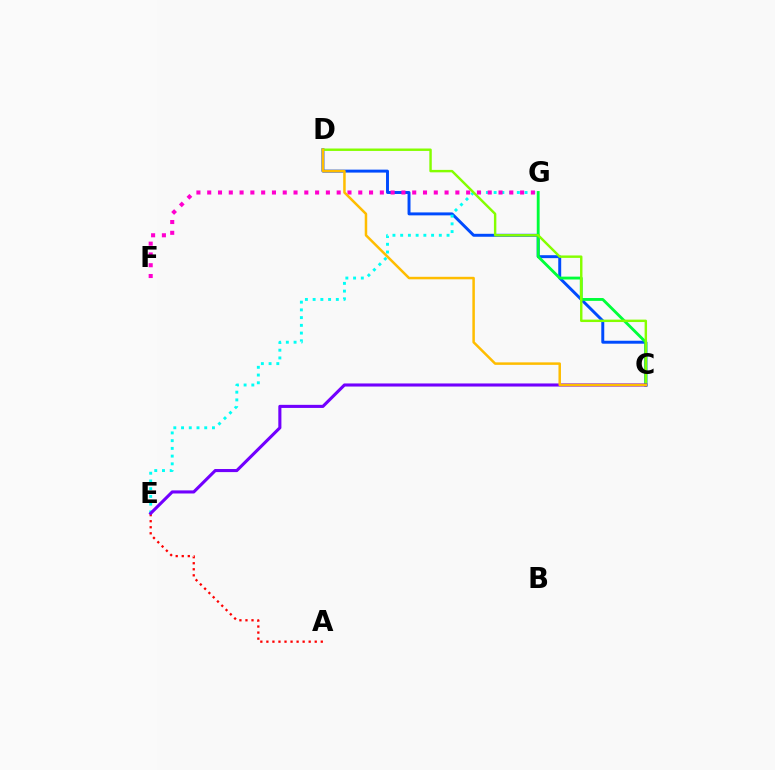{('C', 'D'): [{'color': '#004bff', 'line_style': 'solid', 'thickness': 2.12}, {'color': '#84ff00', 'line_style': 'solid', 'thickness': 1.75}, {'color': '#ffbd00', 'line_style': 'solid', 'thickness': 1.81}], ('E', 'G'): [{'color': '#00fff6', 'line_style': 'dotted', 'thickness': 2.1}], ('C', 'G'): [{'color': '#00ff39', 'line_style': 'solid', 'thickness': 2.05}], ('A', 'E'): [{'color': '#ff0000', 'line_style': 'dotted', 'thickness': 1.64}], ('F', 'G'): [{'color': '#ff00cf', 'line_style': 'dotted', 'thickness': 2.93}], ('C', 'E'): [{'color': '#7200ff', 'line_style': 'solid', 'thickness': 2.23}]}